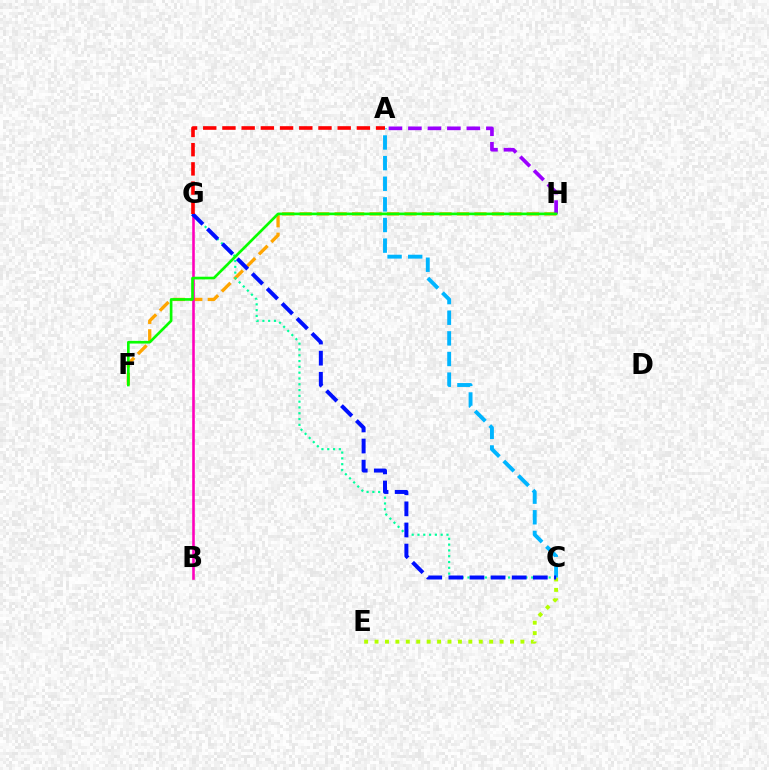{('C', 'E'): [{'color': '#b3ff00', 'line_style': 'dotted', 'thickness': 2.83}], ('F', 'H'): [{'color': '#ffa500', 'line_style': 'dashed', 'thickness': 2.37}, {'color': '#08ff00', 'line_style': 'solid', 'thickness': 1.92}], ('B', 'G'): [{'color': '#ff00bd', 'line_style': 'solid', 'thickness': 1.87}], ('A', 'C'): [{'color': '#00b5ff', 'line_style': 'dashed', 'thickness': 2.8}], ('C', 'G'): [{'color': '#00ff9d', 'line_style': 'dotted', 'thickness': 1.58}, {'color': '#0010ff', 'line_style': 'dashed', 'thickness': 2.87}], ('A', 'G'): [{'color': '#ff0000', 'line_style': 'dashed', 'thickness': 2.61}], ('A', 'H'): [{'color': '#9b00ff', 'line_style': 'dashed', 'thickness': 2.65}]}